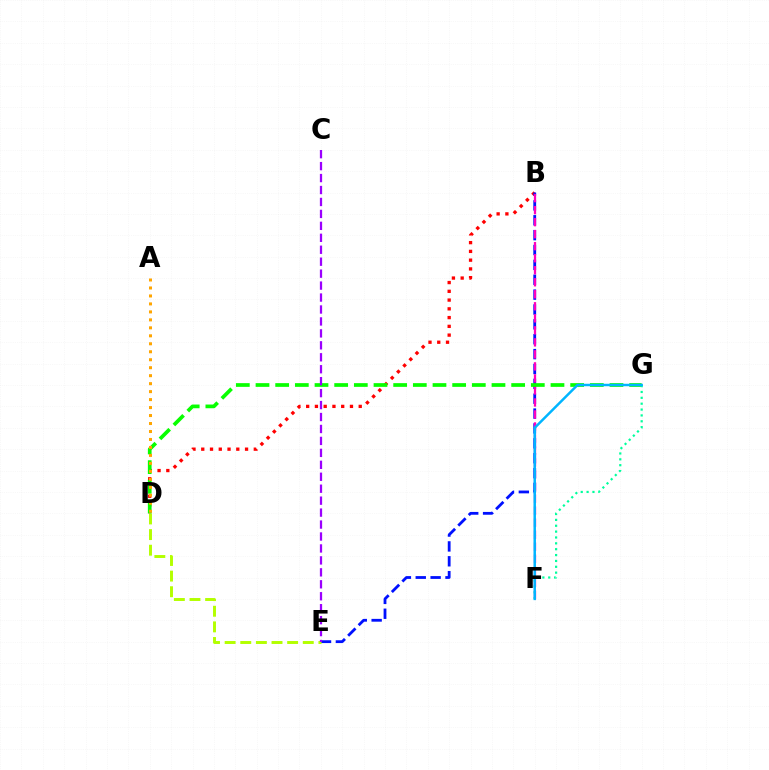{('B', 'D'): [{'color': '#ff0000', 'line_style': 'dotted', 'thickness': 2.38}], ('B', 'E'): [{'color': '#0010ff', 'line_style': 'dashed', 'thickness': 2.02}], ('B', 'F'): [{'color': '#ff00bd', 'line_style': 'dashed', 'thickness': 1.63}], ('D', 'E'): [{'color': '#b3ff00', 'line_style': 'dashed', 'thickness': 2.12}], ('D', 'G'): [{'color': '#08ff00', 'line_style': 'dashed', 'thickness': 2.67}], ('F', 'G'): [{'color': '#00ff9d', 'line_style': 'dotted', 'thickness': 1.59}, {'color': '#00b5ff', 'line_style': 'solid', 'thickness': 1.78}], ('C', 'E'): [{'color': '#9b00ff', 'line_style': 'dashed', 'thickness': 1.62}], ('A', 'D'): [{'color': '#ffa500', 'line_style': 'dotted', 'thickness': 2.17}]}